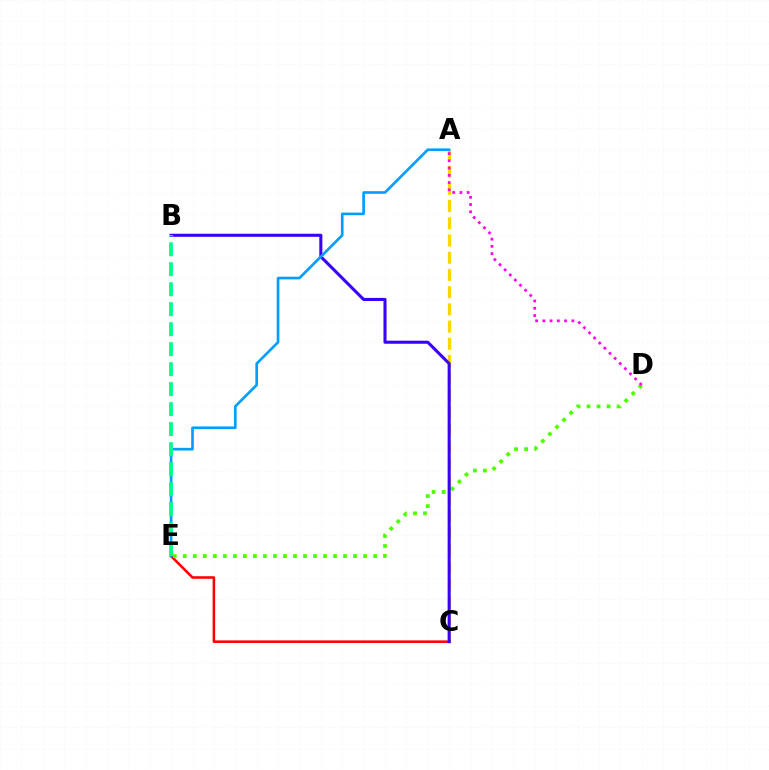{('A', 'C'): [{'color': '#ffd500', 'line_style': 'dashed', 'thickness': 2.34}], ('C', 'E'): [{'color': '#ff0000', 'line_style': 'solid', 'thickness': 1.84}], ('D', 'E'): [{'color': '#4fff00', 'line_style': 'dotted', 'thickness': 2.72}], ('B', 'C'): [{'color': '#3700ff', 'line_style': 'solid', 'thickness': 2.21}], ('A', 'E'): [{'color': '#009eff', 'line_style': 'solid', 'thickness': 1.91}], ('A', 'D'): [{'color': '#ff00ed', 'line_style': 'dotted', 'thickness': 1.97}], ('B', 'E'): [{'color': '#00ff86', 'line_style': 'dashed', 'thickness': 2.71}]}